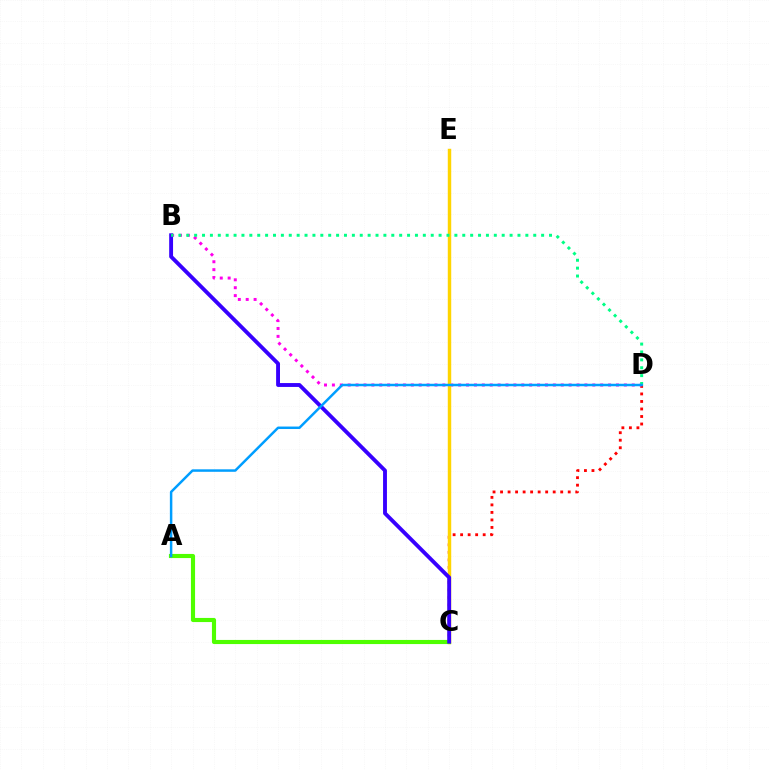{('C', 'D'): [{'color': '#ff0000', 'line_style': 'dotted', 'thickness': 2.04}], ('B', 'D'): [{'color': '#ff00ed', 'line_style': 'dotted', 'thickness': 2.14}, {'color': '#00ff86', 'line_style': 'dotted', 'thickness': 2.14}], ('C', 'E'): [{'color': '#ffd500', 'line_style': 'solid', 'thickness': 2.47}], ('A', 'C'): [{'color': '#4fff00', 'line_style': 'solid', 'thickness': 2.97}], ('B', 'C'): [{'color': '#3700ff', 'line_style': 'solid', 'thickness': 2.79}], ('A', 'D'): [{'color': '#009eff', 'line_style': 'solid', 'thickness': 1.79}]}